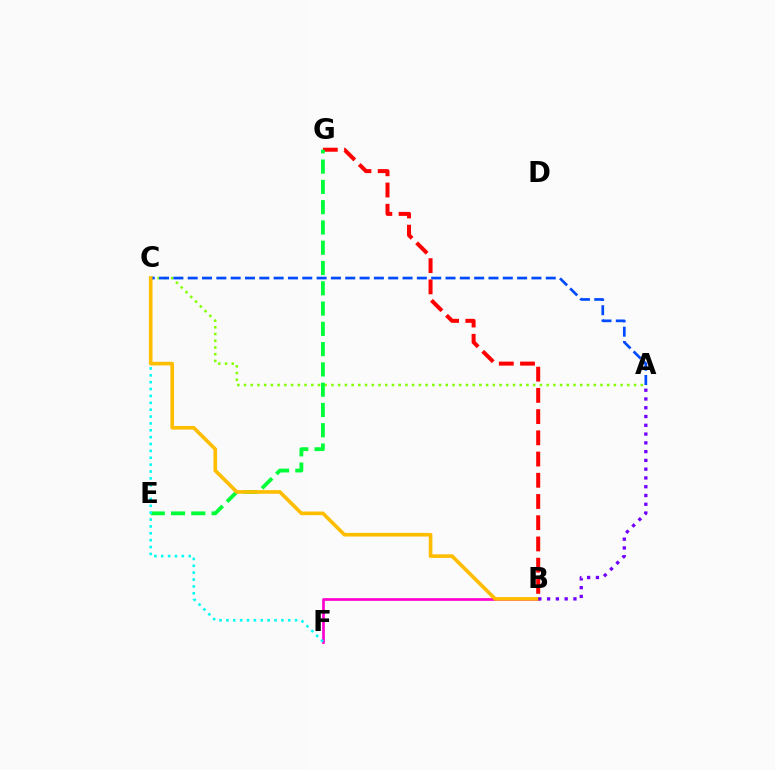{('A', 'C'): [{'color': '#84ff00', 'line_style': 'dotted', 'thickness': 1.83}, {'color': '#004bff', 'line_style': 'dashed', 'thickness': 1.95}], ('B', 'G'): [{'color': '#ff0000', 'line_style': 'dashed', 'thickness': 2.88}], ('B', 'F'): [{'color': '#ff00cf', 'line_style': 'solid', 'thickness': 1.95}], ('E', 'G'): [{'color': '#00ff39', 'line_style': 'dashed', 'thickness': 2.76}], ('C', 'F'): [{'color': '#00fff6', 'line_style': 'dotted', 'thickness': 1.87}], ('B', 'C'): [{'color': '#ffbd00', 'line_style': 'solid', 'thickness': 2.62}], ('A', 'B'): [{'color': '#7200ff', 'line_style': 'dotted', 'thickness': 2.38}]}